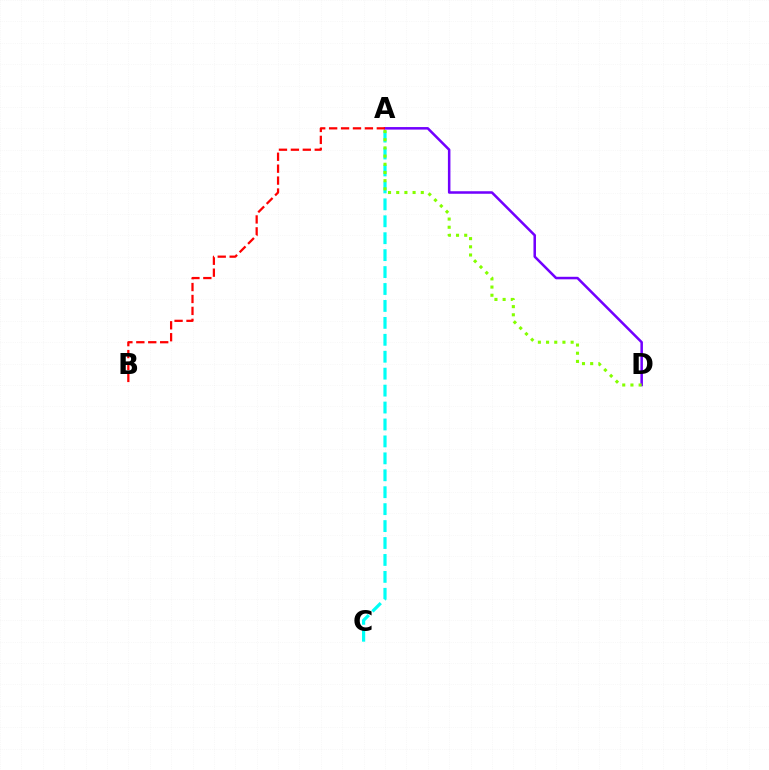{('A', 'C'): [{'color': '#00fff6', 'line_style': 'dashed', 'thickness': 2.3}], ('A', 'D'): [{'color': '#7200ff', 'line_style': 'solid', 'thickness': 1.82}, {'color': '#84ff00', 'line_style': 'dotted', 'thickness': 2.22}], ('A', 'B'): [{'color': '#ff0000', 'line_style': 'dashed', 'thickness': 1.62}]}